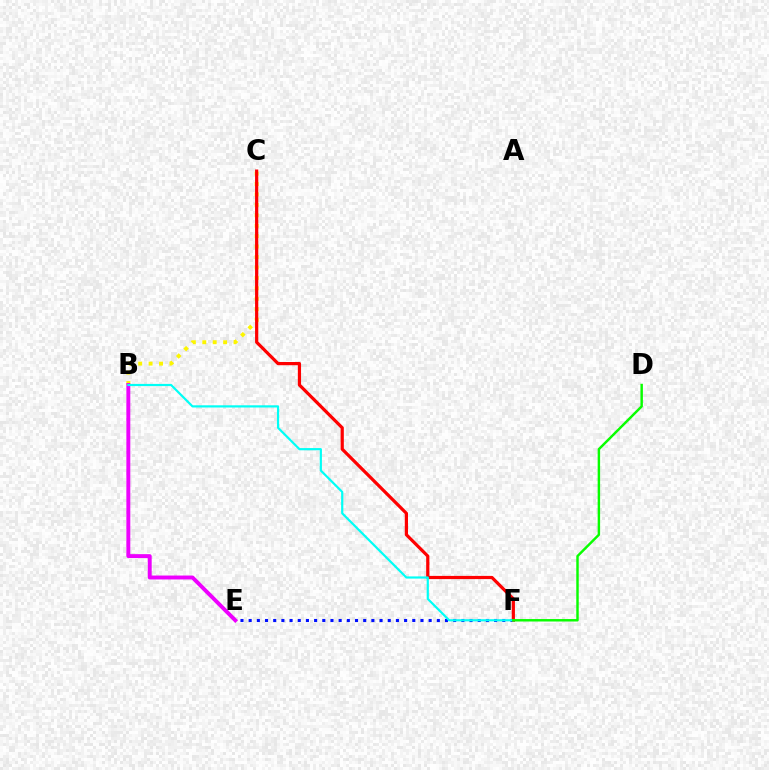{('E', 'F'): [{'color': '#0010ff', 'line_style': 'dotted', 'thickness': 2.22}], ('B', 'C'): [{'color': '#fcf500', 'line_style': 'dotted', 'thickness': 2.83}], ('C', 'F'): [{'color': '#ff0000', 'line_style': 'solid', 'thickness': 2.31}], ('B', 'E'): [{'color': '#ee00ff', 'line_style': 'solid', 'thickness': 2.83}], ('B', 'F'): [{'color': '#00fff6', 'line_style': 'solid', 'thickness': 1.58}], ('D', 'F'): [{'color': '#08ff00', 'line_style': 'solid', 'thickness': 1.76}]}